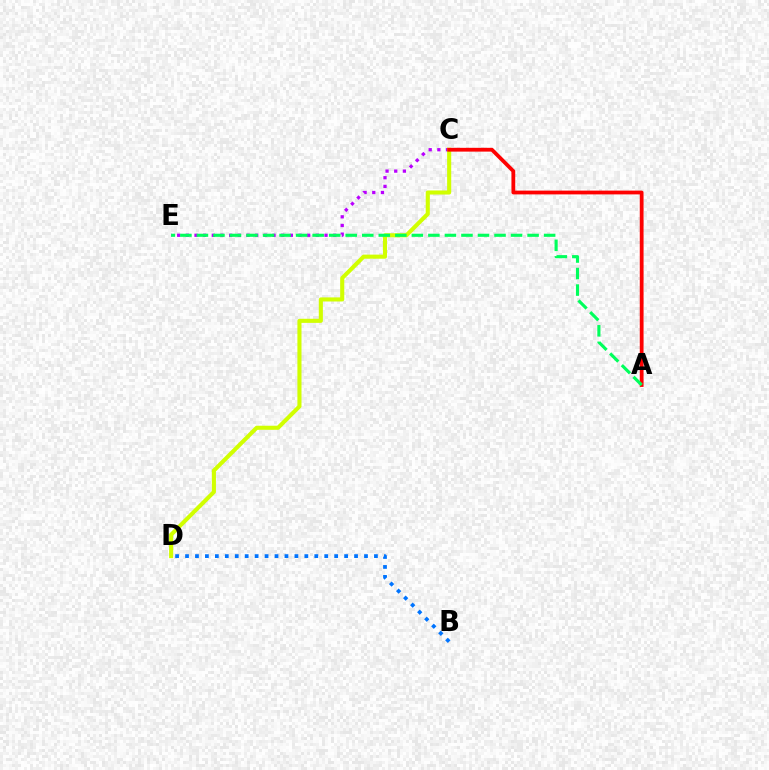{('C', 'E'): [{'color': '#b900ff', 'line_style': 'dotted', 'thickness': 2.35}], ('C', 'D'): [{'color': '#d1ff00', 'line_style': 'solid', 'thickness': 2.94}], ('A', 'C'): [{'color': '#ff0000', 'line_style': 'solid', 'thickness': 2.72}], ('B', 'D'): [{'color': '#0074ff', 'line_style': 'dotted', 'thickness': 2.7}], ('A', 'E'): [{'color': '#00ff5c', 'line_style': 'dashed', 'thickness': 2.25}]}